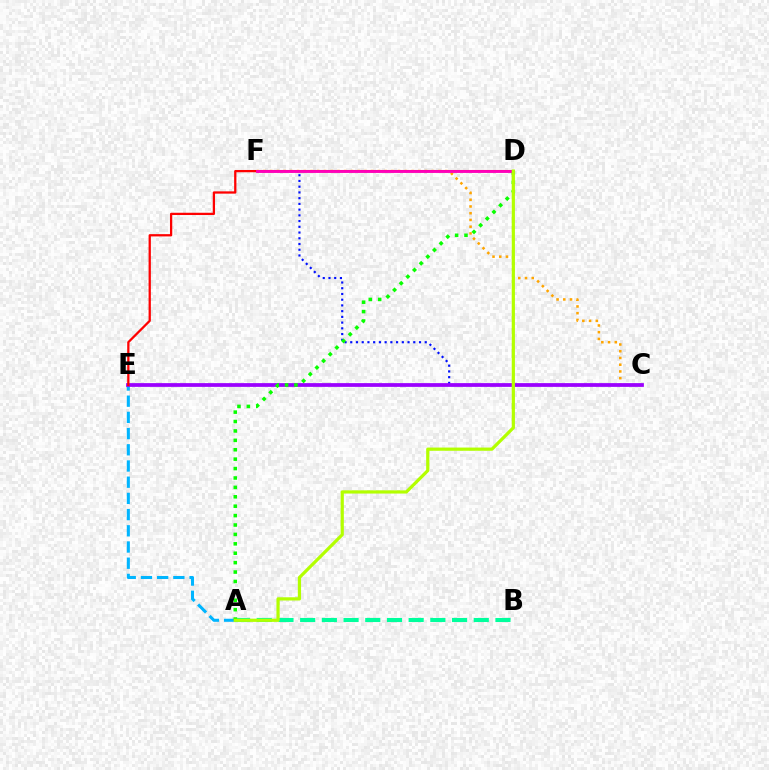{('C', 'F'): [{'color': '#0010ff', 'line_style': 'dotted', 'thickness': 1.56}, {'color': '#ffa500', 'line_style': 'dotted', 'thickness': 1.83}], ('A', 'E'): [{'color': '#00b5ff', 'line_style': 'dashed', 'thickness': 2.2}], ('A', 'B'): [{'color': '#00ff9d', 'line_style': 'dashed', 'thickness': 2.95}], ('C', 'E'): [{'color': '#9b00ff', 'line_style': 'solid', 'thickness': 2.7}], ('D', 'E'): [{'color': '#ff0000', 'line_style': 'solid', 'thickness': 1.64}], ('A', 'D'): [{'color': '#08ff00', 'line_style': 'dotted', 'thickness': 2.56}, {'color': '#b3ff00', 'line_style': 'solid', 'thickness': 2.32}], ('D', 'F'): [{'color': '#ff00bd', 'line_style': 'solid', 'thickness': 2.04}]}